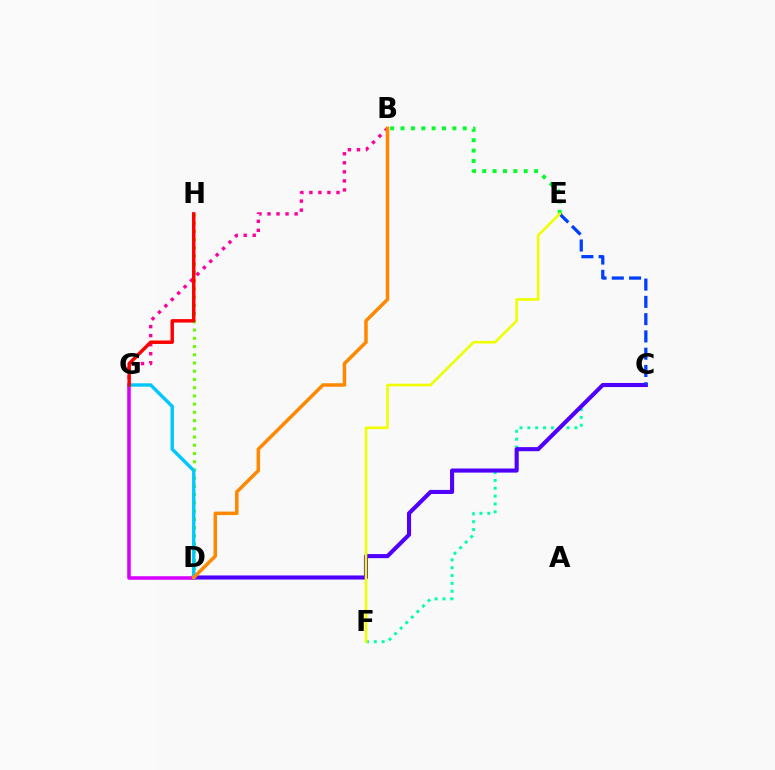{('C', 'F'): [{'color': '#00ffaf', 'line_style': 'dotted', 'thickness': 2.13}], ('C', 'D'): [{'color': '#4f00ff', 'line_style': 'solid', 'thickness': 2.94}], ('B', 'E'): [{'color': '#00ff27', 'line_style': 'dotted', 'thickness': 2.82}], ('D', 'H'): [{'color': '#66ff00', 'line_style': 'dotted', 'thickness': 2.24}], ('D', 'G'): [{'color': '#d600ff', 'line_style': 'solid', 'thickness': 2.55}, {'color': '#00c7ff', 'line_style': 'solid', 'thickness': 2.44}], ('B', 'G'): [{'color': '#ff00a0', 'line_style': 'dotted', 'thickness': 2.46}], ('C', 'E'): [{'color': '#003fff', 'line_style': 'dashed', 'thickness': 2.35}], ('G', 'H'): [{'color': '#ff0000', 'line_style': 'solid', 'thickness': 2.49}], ('B', 'D'): [{'color': '#ff8800', 'line_style': 'solid', 'thickness': 2.53}], ('E', 'F'): [{'color': '#eeff00', 'line_style': 'solid', 'thickness': 1.88}]}